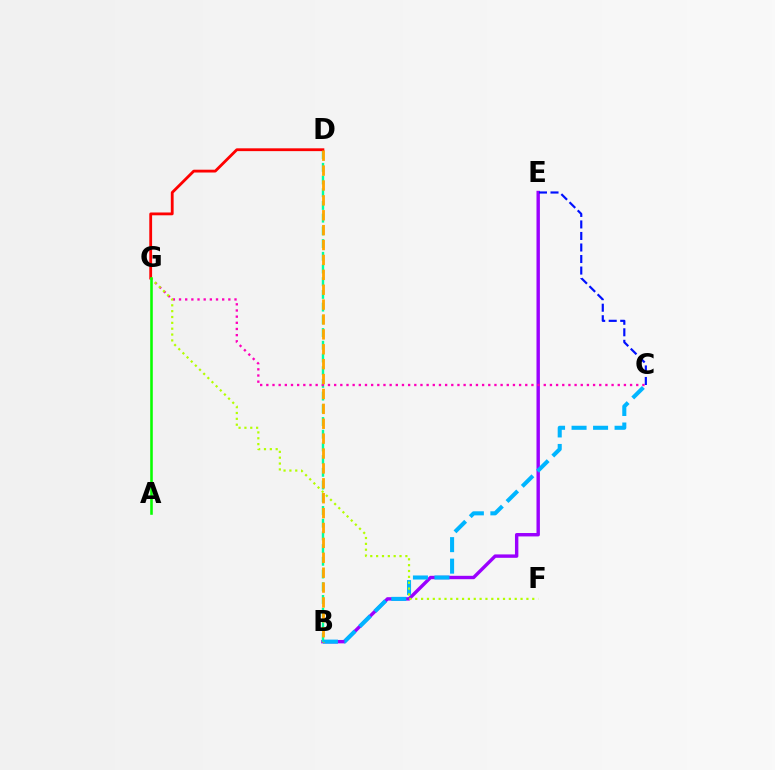{('B', 'E'): [{'color': '#9b00ff', 'line_style': 'solid', 'thickness': 2.45}], ('B', 'D'): [{'color': '#00ff9d', 'line_style': 'dashed', 'thickness': 1.73}, {'color': '#ffa500', 'line_style': 'dashed', 'thickness': 2.02}], ('C', 'G'): [{'color': '#ff00bd', 'line_style': 'dotted', 'thickness': 1.68}], ('B', 'C'): [{'color': '#00b5ff', 'line_style': 'dashed', 'thickness': 2.92}], ('D', 'G'): [{'color': '#ff0000', 'line_style': 'solid', 'thickness': 2.02}], ('F', 'G'): [{'color': '#b3ff00', 'line_style': 'dotted', 'thickness': 1.59}], ('C', 'E'): [{'color': '#0010ff', 'line_style': 'dashed', 'thickness': 1.57}], ('A', 'G'): [{'color': '#08ff00', 'line_style': 'solid', 'thickness': 1.85}]}